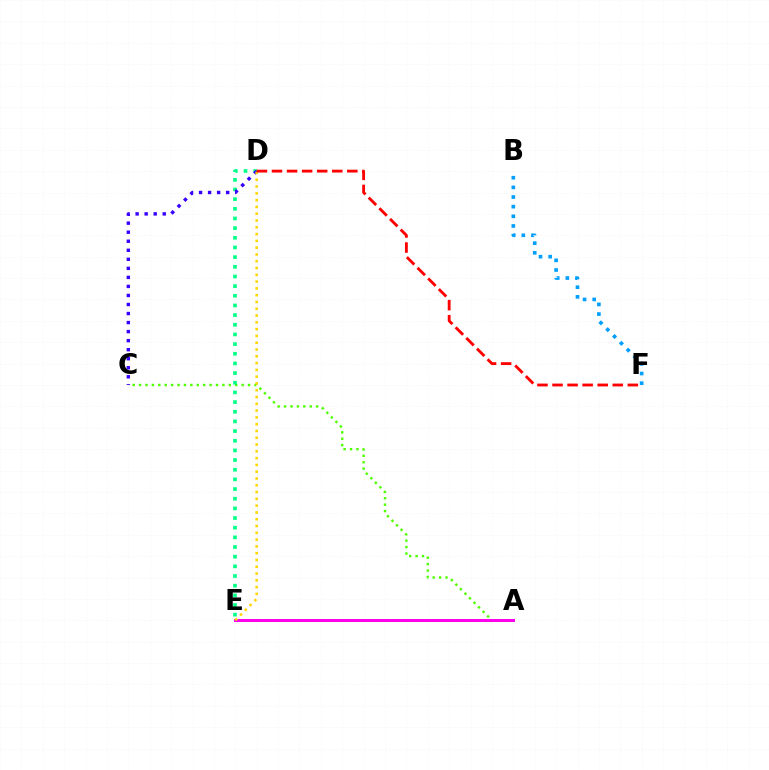{('A', 'C'): [{'color': '#4fff00', 'line_style': 'dotted', 'thickness': 1.74}], ('D', 'E'): [{'color': '#00ff86', 'line_style': 'dotted', 'thickness': 2.63}, {'color': '#ffd500', 'line_style': 'dotted', 'thickness': 1.84}], ('A', 'E'): [{'color': '#ff00ed', 'line_style': 'solid', 'thickness': 2.16}], ('B', 'F'): [{'color': '#009eff', 'line_style': 'dotted', 'thickness': 2.62}], ('C', 'D'): [{'color': '#3700ff', 'line_style': 'dotted', 'thickness': 2.46}], ('D', 'F'): [{'color': '#ff0000', 'line_style': 'dashed', 'thickness': 2.05}]}